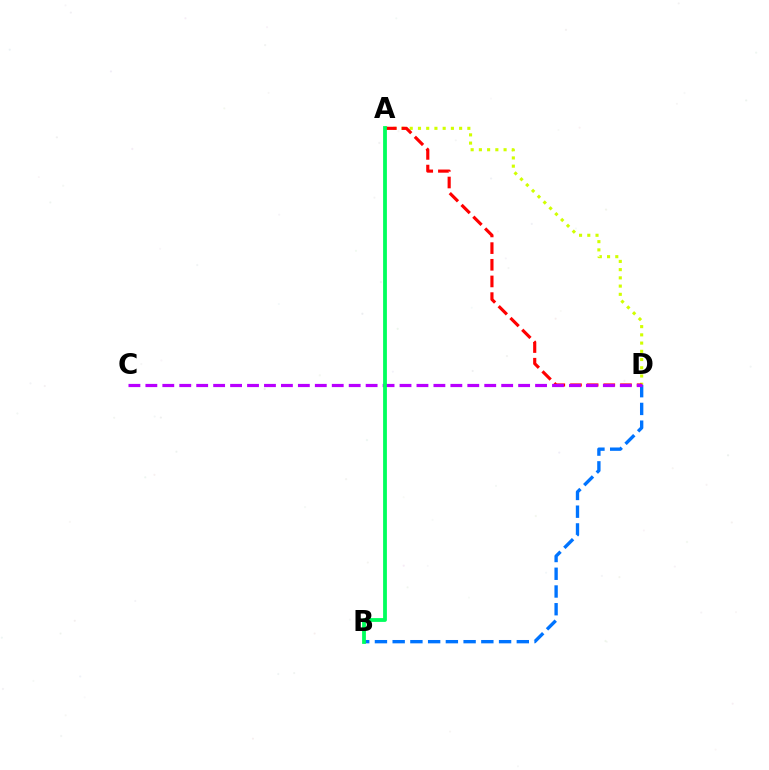{('A', 'D'): [{'color': '#d1ff00', 'line_style': 'dotted', 'thickness': 2.24}, {'color': '#ff0000', 'line_style': 'dashed', 'thickness': 2.26}], ('B', 'D'): [{'color': '#0074ff', 'line_style': 'dashed', 'thickness': 2.41}], ('C', 'D'): [{'color': '#b900ff', 'line_style': 'dashed', 'thickness': 2.3}], ('A', 'B'): [{'color': '#00ff5c', 'line_style': 'solid', 'thickness': 2.74}]}